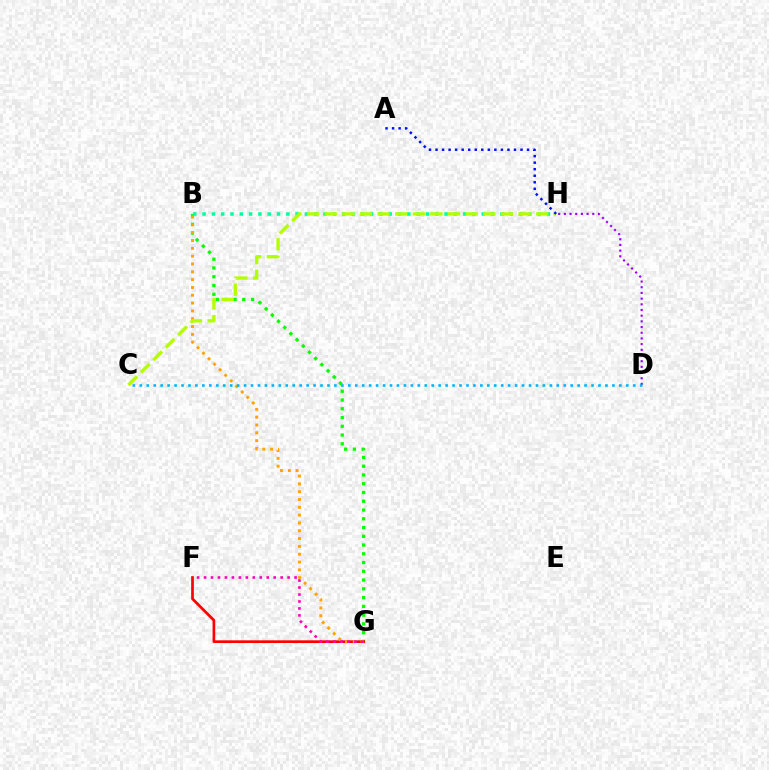{('B', 'G'): [{'color': '#08ff00', 'line_style': 'dotted', 'thickness': 2.38}, {'color': '#ffa500', 'line_style': 'dotted', 'thickness': 2.12}], ('F', 'G'): [{'color': '#ff0000', 'line_style': 'solid', 'thickness': 1.93}, {'color': '#ff00bd', 'line_style': 'dotted', 'thickness': 1.89}], ('D', 'H'): [{'color': '#9b00ff', 'line_style': 'dotted', 'thickness': 1.55}], ('B', 'H'): [{'color': '#00ff9d', 'line_style': 'dotted', 'thickness': 2.53}], ('C', 'H'): [{'color': '#b3ff00', 'line_style': 'dashed', 'thickness': 2.39}], ('A', 'H'): [{'color': '#0010ff', 'line_style': 'dotted', 'thickness': 1.78}], ('C', 'D'): [{'color': '#00b5ff', 'line_style': 'dotted', 'thickness': 1.89}]}